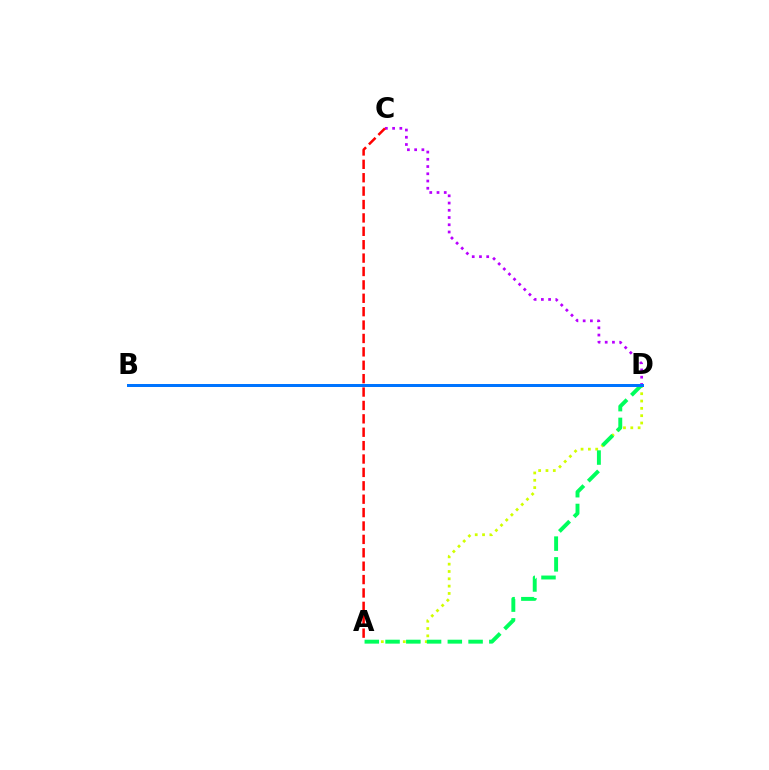{('A', 'D'): [{'color': '#d1ff00', 'line_style': 'dotted', 'thickness': 1.99}, {'color': '#00ff5c', 'line_style': 'dashed', 'thickness': 2.82}], ('C', 'D'): [{'color': '#b900ff', 'line_style': 'dotted', 'thickness': 1.97}], ('B', 'D'): [{'color': '#0074ff', 'line_style': 'solid', 'thickness': 2.16}], ('A', 'C'): [{'color': '#ff0000', 'line_style': 'dashed', 'thickness': 1.82}]}